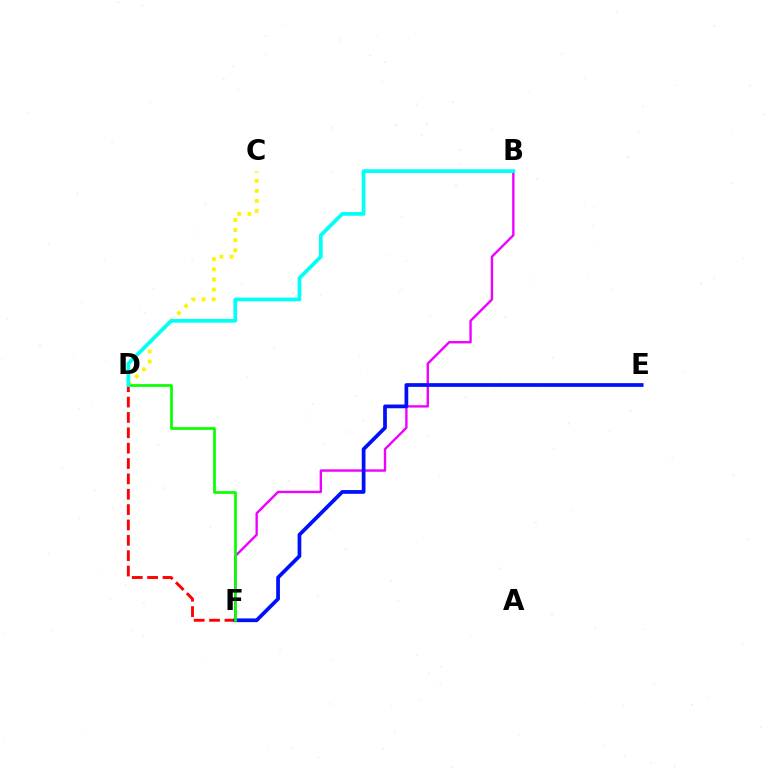{('D', 'F'): [{'color': '#ff0000', 'line_style': 'dashed', 'thickness': 2.09}, {'color': '#08ff00', 'line_style': 'solid', 'thickness': 1.96}], ('C', 'D'): [{'color': '#fcf500', 'line_style': 'dotted', 'thickness': 2.75}], ('B', 'F'): [{'color': '#ee00ff', 'line_style': 'solid', 'thickness': 1.71}], ('E', 'F'): [{'color': '#0010ff', 'line_style': 'solid', 'thickness': 2.68}], ('B', 'D'): [{'color': '#00fff6', 'line_style': 'solid', 'thickness': 2.67}]}